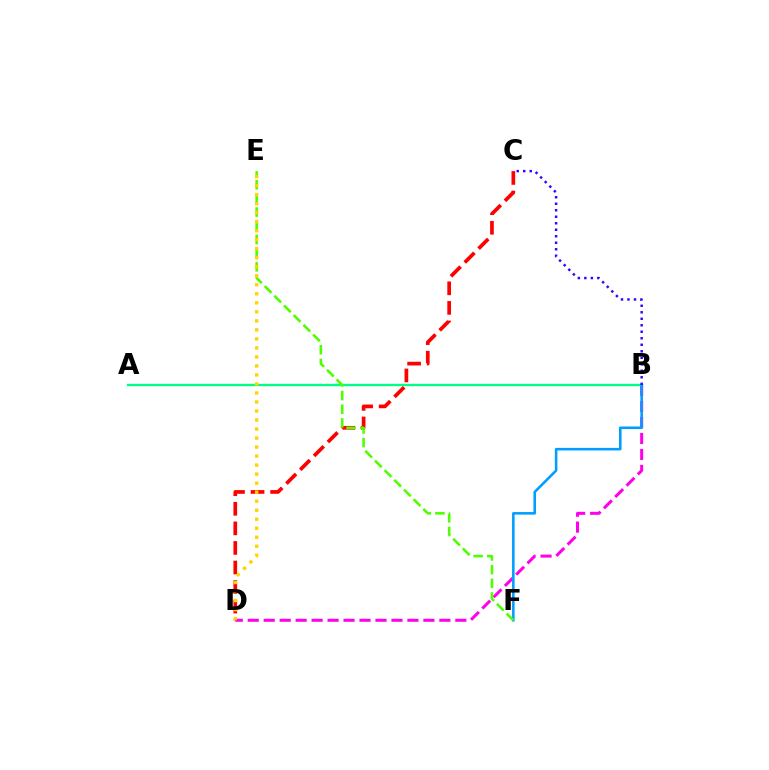{('B', 'D'): [{'color': '#ff00ed', 'line_style': 'dashed', 'thickness': 2.17}], ('A', 'B'): [{'color': '#00ff86', 'line_style': 'solid', 'thickness': 1.69}], ('B', 'F'): [{'color': '#009eff', 'line_style': 'solid', 'thickness': 1.85}], ('C', 'D'): [{'color': '#ff0000', 'line_style': 'dashed', 'thickness': 2.66}], ('E', 'F'): [{'color': '#4fff00', 'line_style': 'dashed', 'thickness': 1.86}], ('B', 'C'): [{'color': '#3700ff', 'line_style': 'dotted', 'thickness': 1.77}], ('D', 'E'): [{'color': '#ffd500', 'line_style': 'dotted', 'thickness': 2.45}]}